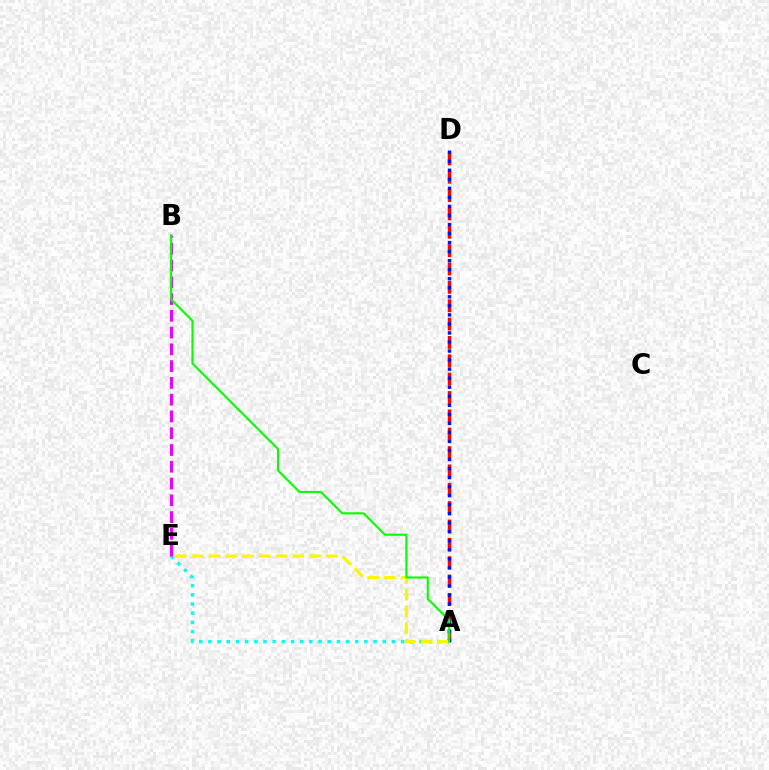{('A', 'D'): [{'color': '#ff0000', 'line_style': 'dashed', 'thickness': 2.49}, {'color': '#0010ff', 'line_style': 'dotted', 'thickness': 2.46}], ('A', 'E'): [{'color': '#00fff6', 'line_style': 'dotted', 'thickness': 2.49}, {'color': '#fcf500', 'line_style': 'dashed', 'thickness': 2.28}], ('B', 'E'): [{'color': '#ee00ff', 'line_style': 'dashed', 'thickness': 2.28}], ('A', 'B'): [{'color': '#08ff00', 'line_style': 'solid', 'thickness': 1.52}]}